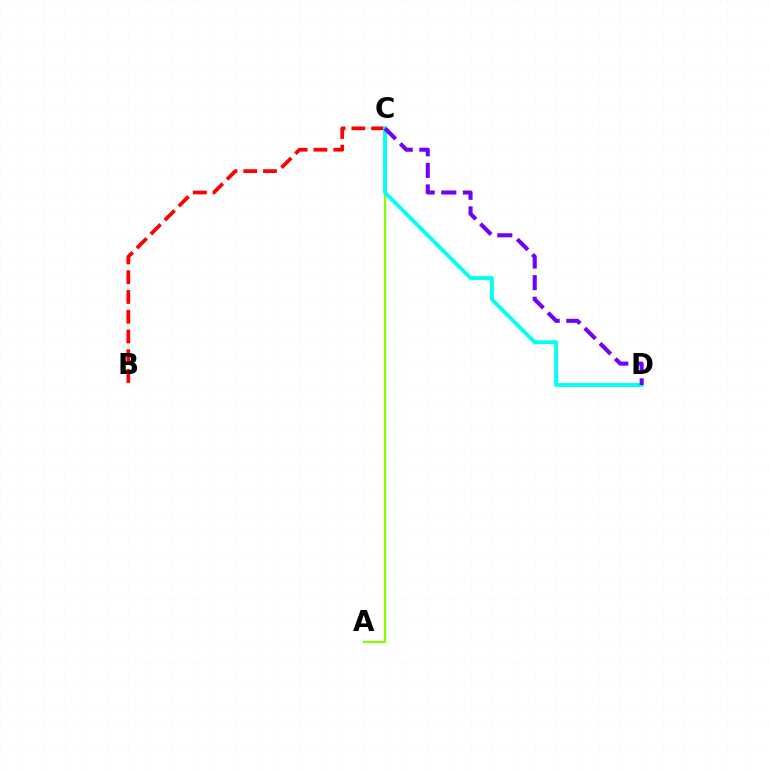{('A', 'C'): [{'color': '#84ff00', 'line_style': 'solid', 'thickness': 1.61}], ('B', 'C'): [{'color': '#ff0000', 'line_style': 'dashed', 'thickness': 2.68}], ('C', 'D'): [{'color': '#00fff6', 'line_style': 'solid', 'thickness': 2.78}, {'color': '#7200ff', 'line_style': 'dashed', 'thickness': 2.93}]}